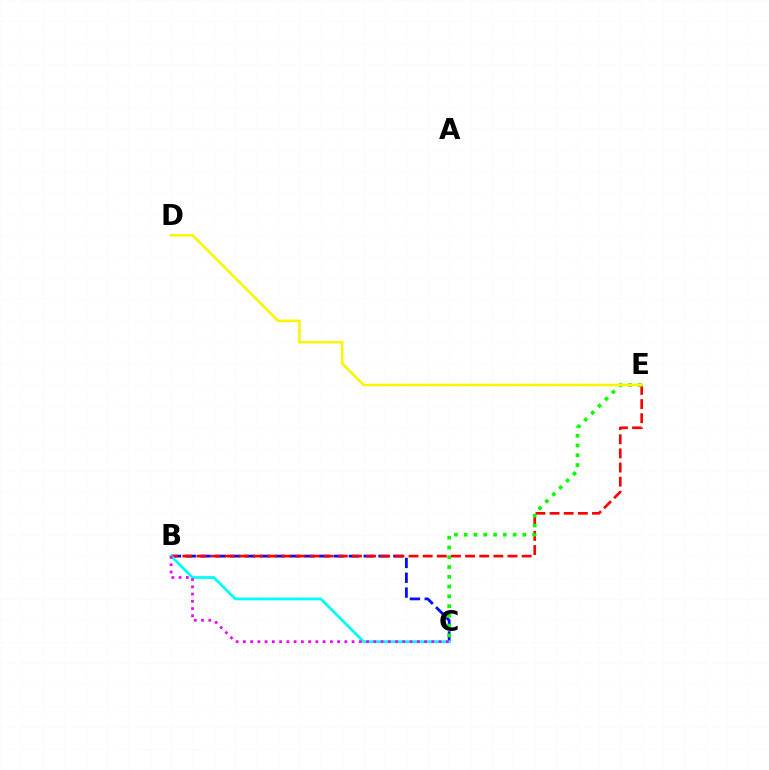{('B', 'C'): [{'color': '#0010ff', 'line_style': 'dashed', 'thickness': 2.01}, {'color': '#00fff6', 'line_style': 'solid', 'thickness': 2.0}, {'color': '#ee00ff', 'line_style': 'dotted', 'thickness': 1.97}], ('B', 'E'): [{'color': '#ff0000', 'line_style': 'dashed', 'thickness': 1.92}], ('C', 'E'): [{'color': '#08ff00', 'line_style': 'dotted', 'thickness': 2.66}], ('D', 'E'): [{'color': '#fcf500', 'line_style': 'solid', 'thickness': 1.85}]}